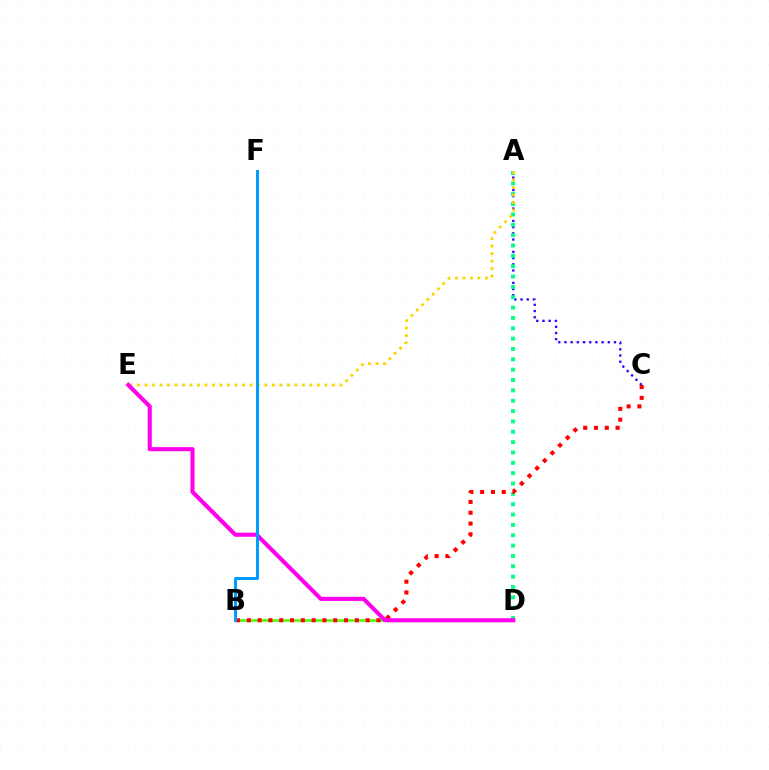{('A', 'C'): [{'color': '#3700ff', 'line_style': 'dotted', 'thickness': 1.68}], ('A', 'D'): [{'color': '#00ff86', 'line_style': 'dotted', 'thickness': 2.81}], ('B', 'D'): [{'color': '#4fff00', 'line_style': 'solid', 'thickness': 1.87}], ('B', 'C'): [{'color': '#ff0000', 'line_style': 'dotted', 'thickness': 2.93}], ('A', 'E'): [{'color': '#ffd500', 'line_style': 'dotted', 'thickness': 2.04}], ('D', 'E'): [{'color': '#ff00ed', 'line_style': 'solid', 'thickness': 2.96}], ('B', 'F'): [{'color': '#009eff', 'line_style': 'solid', 'thickness': 2.14}]}